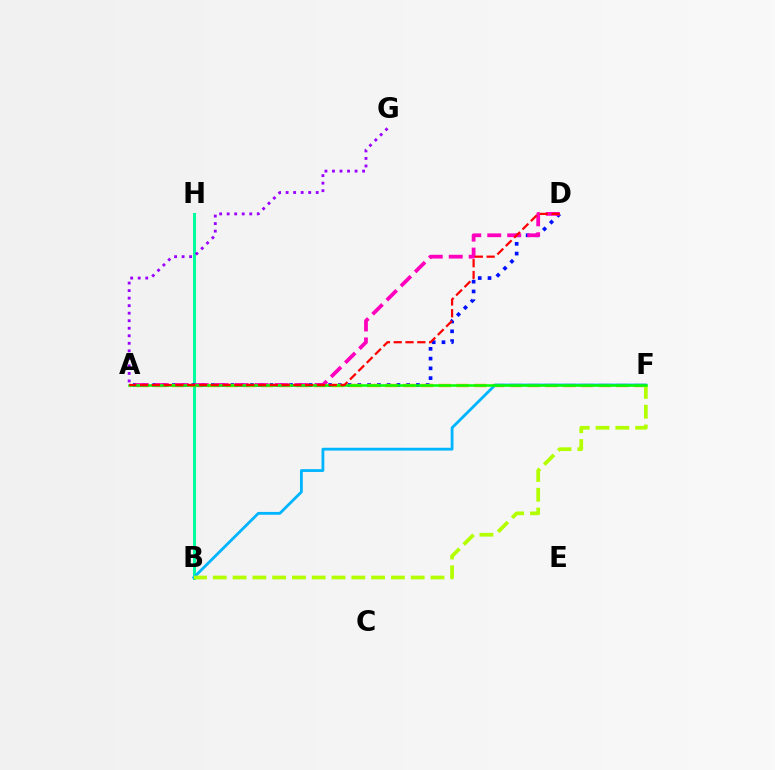{('B', 'H'): [{'color': '#00ff9d', 'line_style': 'solid', 'thickness': 2.15}], ('A', 'D'): [{'color': '#0010ff', 'line_style': 'dotted', 'thickness': 2.65}, {'color': '#ff00bd', 'line_style': 'dashed', 'thickness': 2.71}, {'color': '#ff0000', 'line_style': 'dashed', 'thickness': 1.6}], ('A', 'F'): [{'color': '#ffa500', 'line_style': 'dashed', 'thickness': 2.41}, {'color': '#08ff00', 'line_style': 'solid', 'thickness': 1.81}], ('B', 'F'): [{'color': '#00b5ff', 'line_style': 'solid', 'thickness': 2.02}, {'color': '#b3ff00', 'line_style': 'dashed', 'thickness': 2.69}], ('A', 'G'): [{'color': '#9b00ff', 'line_style': 'dotted', 'thickness': 2.05}]}